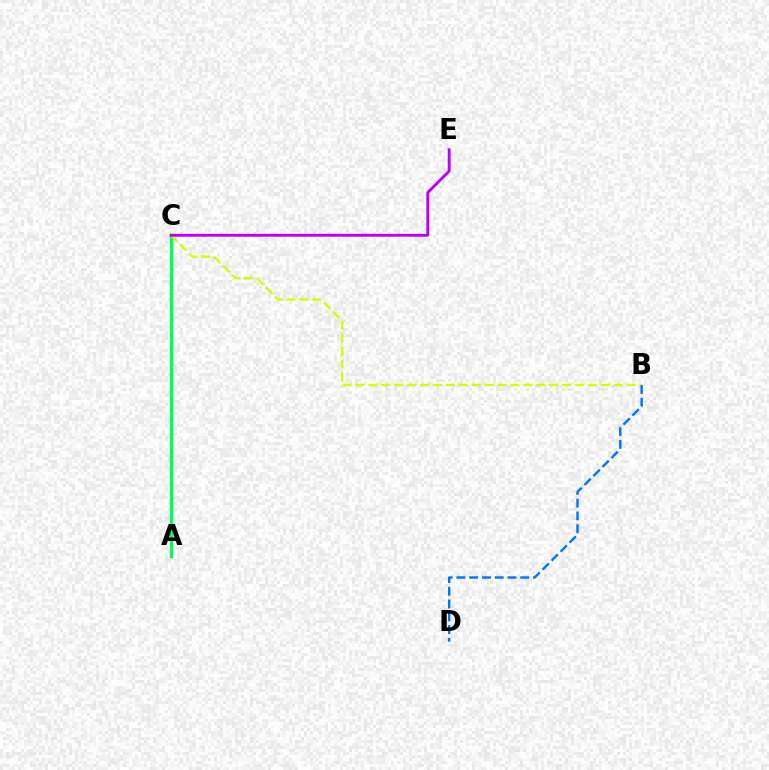{('A', 'C'): [{'color': '#ff0000', 'line_style': 'dashed', 'thickness': 2.01}, {'color': '#00ff5c', 'line_style': 'solid', 'thickness': 2.42}], ('B', 'C'): [{'color': '#d1ff00', 'line_style': 'dashed', 'thickness': 1.75}], ('B', 'D'): [{'color': '#0074ff', 'line_style': 'dashed', 'thickness': 1.73}], ('C', 'E'): [{'color': '#b900ff', 'line_style': 'solid', 'thickness': 2.07}]}